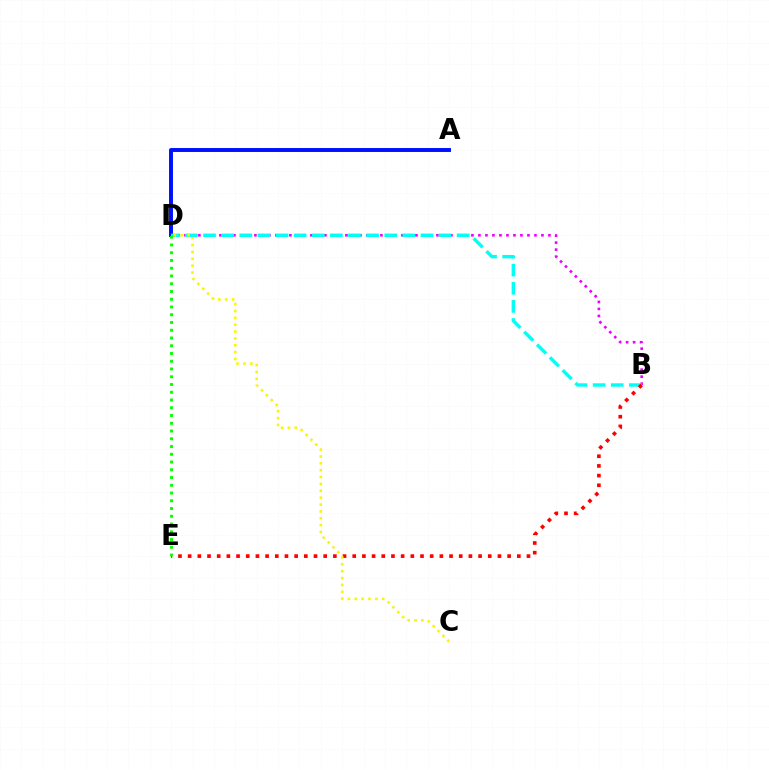{('A', 'D'): [{'color': '#0010ff', 'line_style': 'solid', 'thickness': 2.83}], ('B', 'D'): [{'color': '#ee00ff', 'line_style': 'dotted', 'thickness': 1.9}, {'color': '#00fff6', 'line_style': 'dashed', 'thickness': 2.46}], ('B', 'E'): [{'color': '#ff0000', 'line_style': 'dotted', 'thickness': 2.63}], ('C', 'D'): [{'color': '#fcf500', 'line_style': 'dotted', 'thickness': 1.87}], ('D', 'E'): [{'color': '#08ff00', 'line_style': 'dotted', 'thickness': 2.11}]}